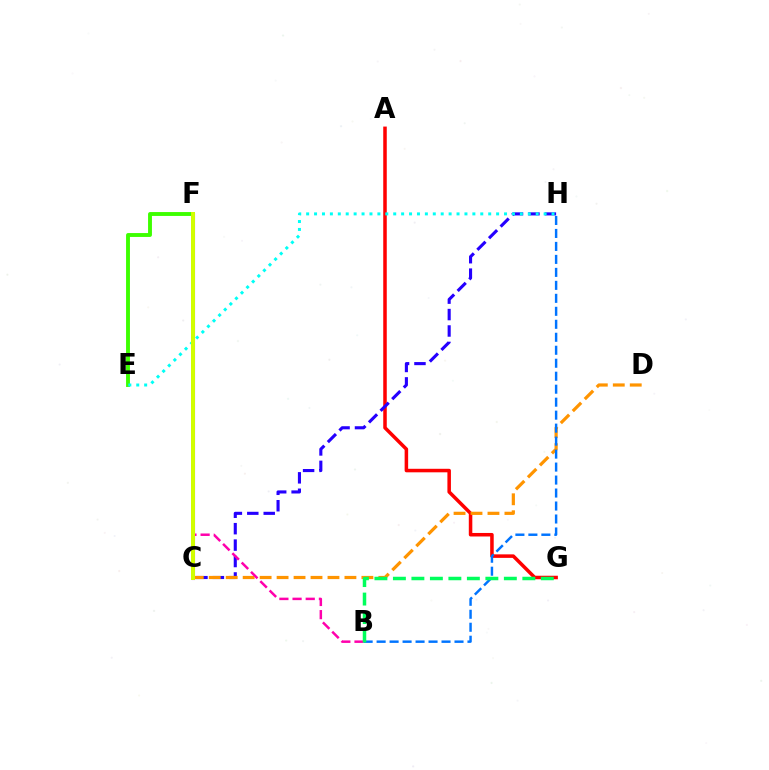{('C', 'F'): [{'color': '#b900ff', 'line_style': 'solid', 'thickness': 2.22}, {'color': '#d1ff00', 'line_style': 'solid', 'thickness': 2.86}], ('A', 'G'): [{'color': '#ff0000', 'line_style': 'solid', 'thickness': 2.54}], ('C', 'H'): [{'color': '#2500ff', 'line_style': 'dashed', 'thickness': 2.23}], ('C', 'D'): [{'color': '#ff9400', 'line_style': 'dashed', 'thickness': 2.3}], ('E', 'F'): [{'color': '#3dff00', 'line_style': 'solid', 'thickness': 2.8}], ('E', 'H'): [{'color': '#00fff6', 'line_style': 'dotted', 'thickness': 2.15}], ('B', 'F'): [{'color': '#ff00ac', 'line_style': 'dashed', 'thickness': 1.79}], ('B', 'H'): [{'color': '#0074ff', 'line_style': 'dashed', 'thickness': 1.76}], ('B', 'G'): [{'color': '#00ff5c', 'line_style': 'dashed', 'thickness': 2.51}]}